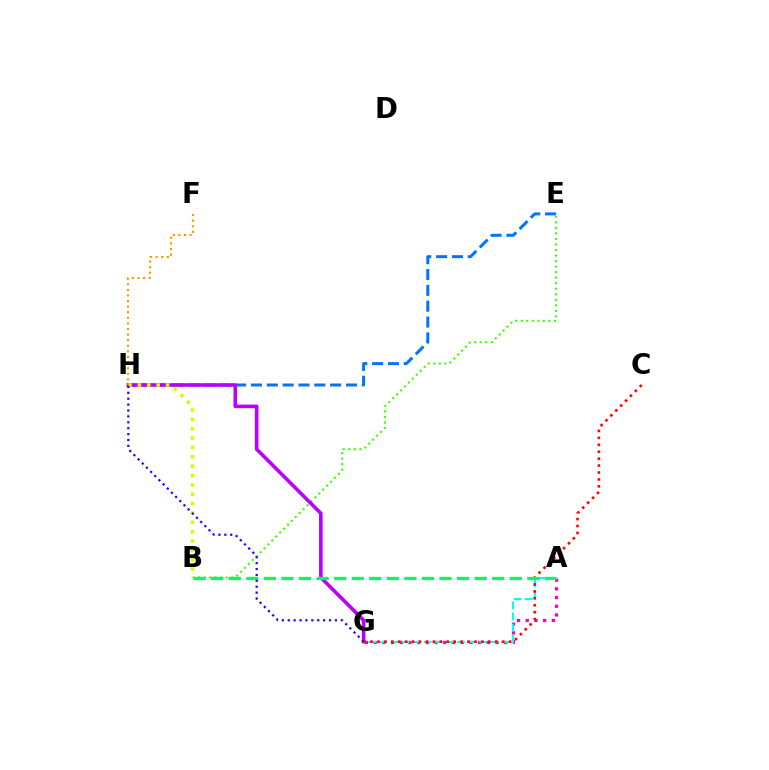{('E', 'H'): [{'color': '#0074ff', 'line_style': 'dashed', 'thickness': 2.15}], ('A', 'G'): [{'color': '#ff00ac', 'line_style': 'dotted', 'thickness': 2.36}, {'color': '#00fff6', 'line_style': 'dashed', 'thickness': 1.51}], ('B', 'E'): [{'color': '#3dff00', 'line_style': 'dotted', 'thickness': 1.5}], ('G', 'H'): [{'color': '#b900ff', 'line_style': 'solid', 'thickness': 2.59}, {'color': '#2500ff', 'line_style': 'dotted', 'thickness': 1.6}], ('C', 'G'): [{'color': '#ff0000', 'line_style': 'dotted', 'thickness': 1.88}], ('A', 'B'): [{'color': '#00ff5c', 'line_style': 'dashed', 'thickness': 2.39}], ('B', 'H'): [{'color': '#d1ff00', 'line_style': 'dotted', 'thickness': 2.54}], ('F', 'H'): [{'color': '#ff9400', 'line_style': 'dotted', 'thickness': 1.52}]}